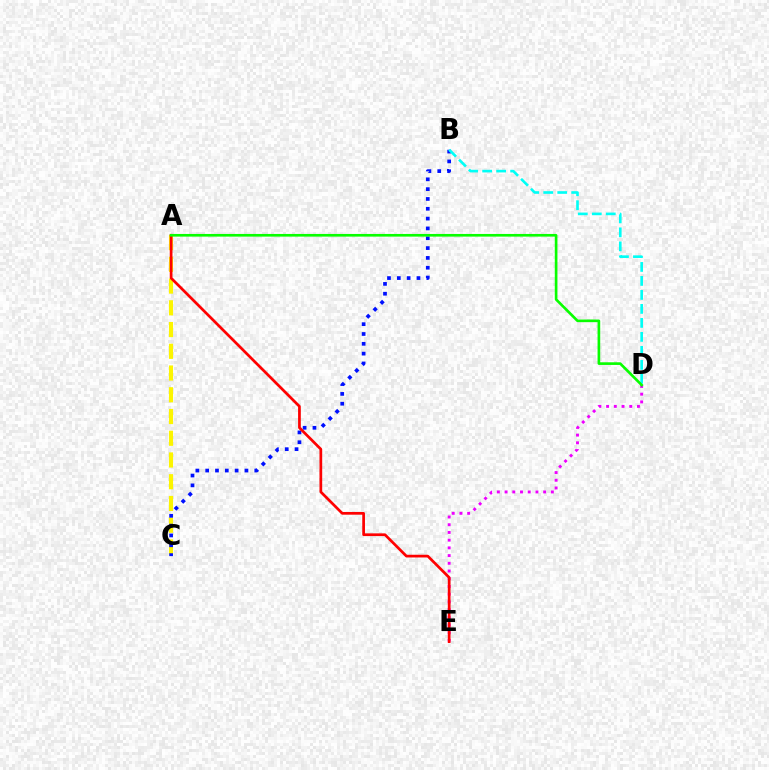{('D', 'E'): [{'color': '#ee00ff', 'line_style': 'dotted', 'thickness': 2.1}], ('A', 'C'): [{'color': '#fcf500', 'line_style': 'dashed', 'thickness': 2.95}], ('B', 'C'): [{'color': '#0010ff', 'line_style': 'dotted', 'thickness': 2.67}], ('A', 'E'): [{'color': '#ff0000', 'line_style': 'solid', 'thickness': 1.96}], ('B', 'D'): [{'color': '#00fff6', 'line_style': 'dashed', 'thickness': 1.9}], ('A', 'D'): [{'color': '#08ff00', 'line_style': 'solid', 'thickness': 1.91}]}